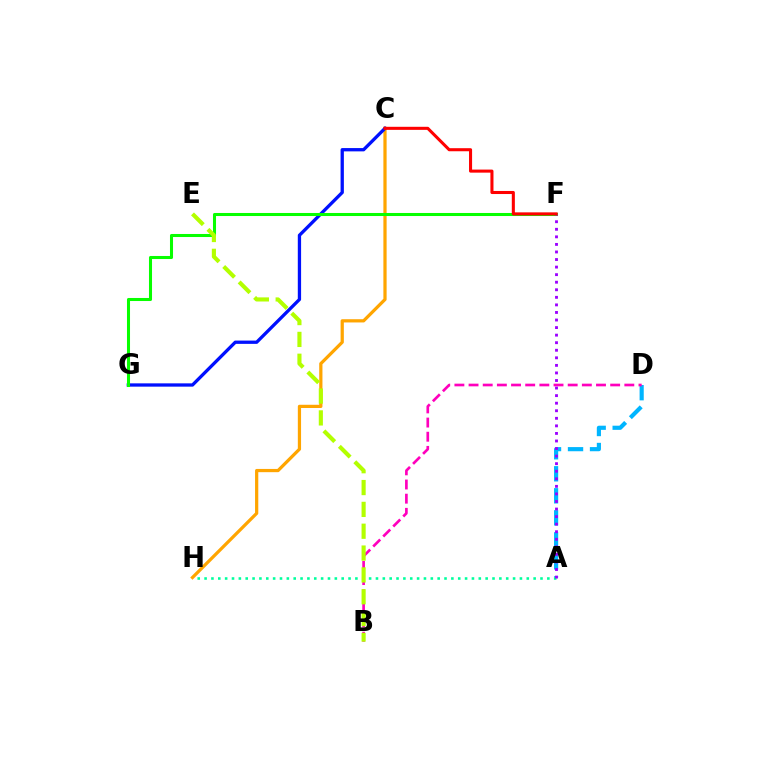{('A', 'D'): [{'color': '#00b5ff', 'line_style': 'dashed', 'thickness': 2.99}], ('A', 'H'): [{'color': '#00ff9d', 'line_style': 'dotted', 'thickness': 1.86}], ('B', 'D'): [{'color': '#ff00bd', 'line_style': 'dashed', 'thickness': 1.92}], ('C', 'H'): [{'color': '#ffa500', 'line_style': 'solid', 'thickness': 2.33}], ('C', 'G'): [{'color': '#0010ff', 'line_style': 'solid', 'thickness': 2.37}], ('F', 'G'): [{'color': '#08ff00', 'line_style': 'solid', 'thickness': 2.19}], ('A', 'F'): [{'color': '#9b00ff', 'line_style': 'dotted', 'thickness': 2.05}], ('B', 'E'): [{'color': '#b3ff00', 'line_style': 'dashed', 'thickness': 2.97}], ('C', 'F'): [{'color': '#ff0000', 'line_style': 'solid', 'thickness': 2.2}]}